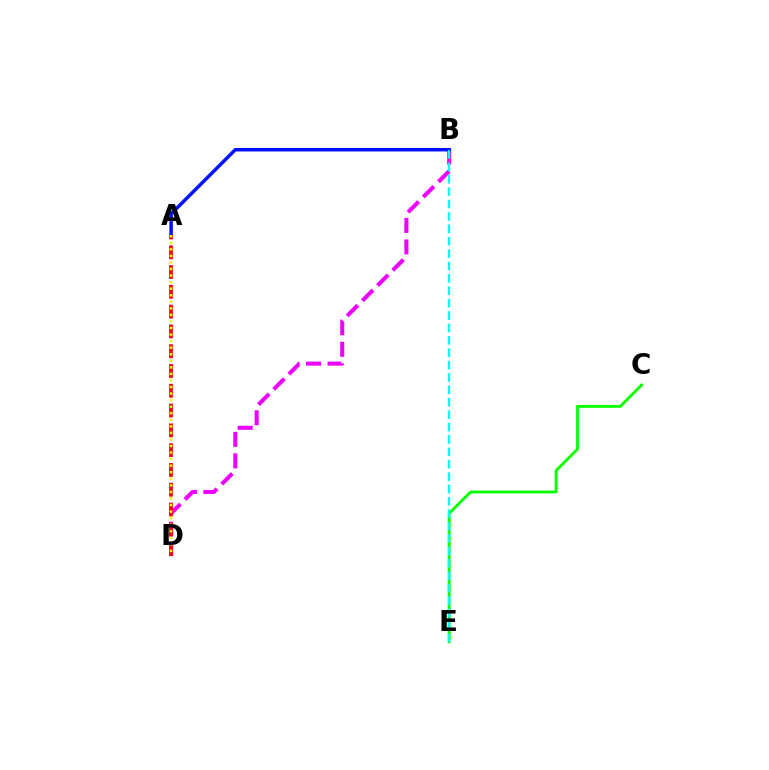{('B', 'D'): [{'color': '#ee00ff', 'line_style': 'dashed', 'thickness': 2.92}], ('C', 'E'): [{'color': '#08ff00', 'line_style': 'solid', 'thickness': 2.06}], ('A', 'B'): [{'color': '#0010ff', 'line_style': 'solid', 'thickness': 2.5}], ('A', 'D'): [{'color': '#ff0000', 'line_style': 'dashed', 'thickness': 2.69}, {'color': '#fcf500', 'line_style': 'dotted', 'thickness': 1.78}], ('B', 'E'): [{'color': '#00fff6', 'line_style': 'dashed', 'thickness': 1.68}]}